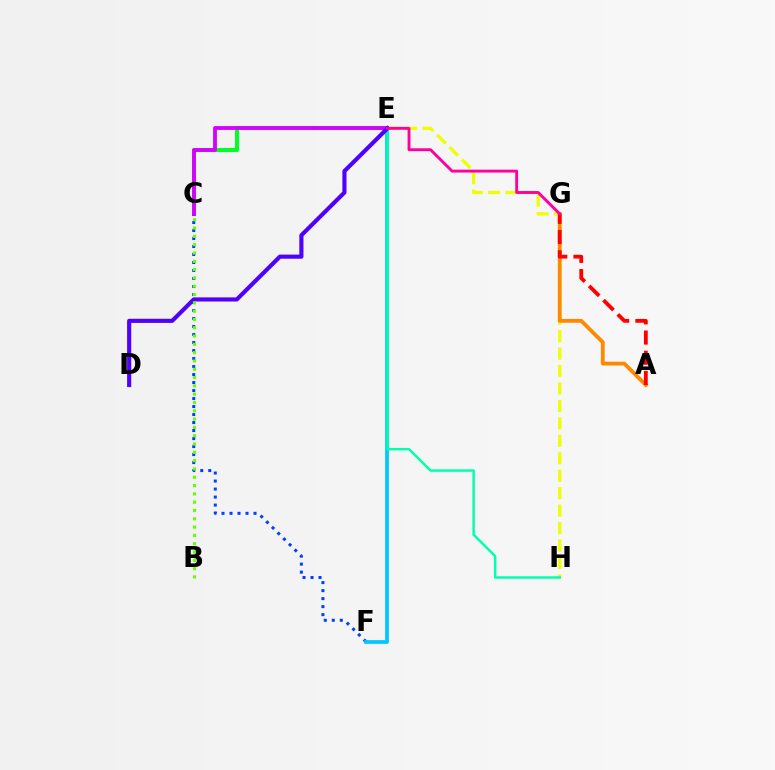{('E', 'H'): [{'color': '#eeff00', 'line_style': 'dashed', 'thickness': 2.37}, {'color': '#00ffaf', 'line_style': 'solid', 'thickness': 1.79}], ('A', 'G'): [{'color': '#ff8800', 'line_style': 'solid', 'thickness': 2.74}, {'color': '#ff0000', 'line_style': 'dashed', 'thickness': 2.74}], ('C', 'E'): [{'color': '#00ff27', 'line_style': 'solid', 'thickness': 2.92}, {'color': '#d600ff', 'line_style': 'solid', 'thickness': 2.75}], ('C', 'F'): [{'color': '#003fff', 'line_style': 'dotted', 'thickness': 2.17}], ('E', 'F'): [{'color': '#00c7ff', 'line_style': 'solid', 'thickness': 2.69}], ('D', 'E'): [{'color': '#4f00ff', 'line_style': 'solid', 'thickness': 2.97}], ('E', 'G'): [{'color': '#ff00a0', 'line_style': 'solid', 'thickness': 2.08}], ('B', 'C'): [{'color': '#66ff00', 'line_style': 'dotted', 'thickness': 2.26}]}